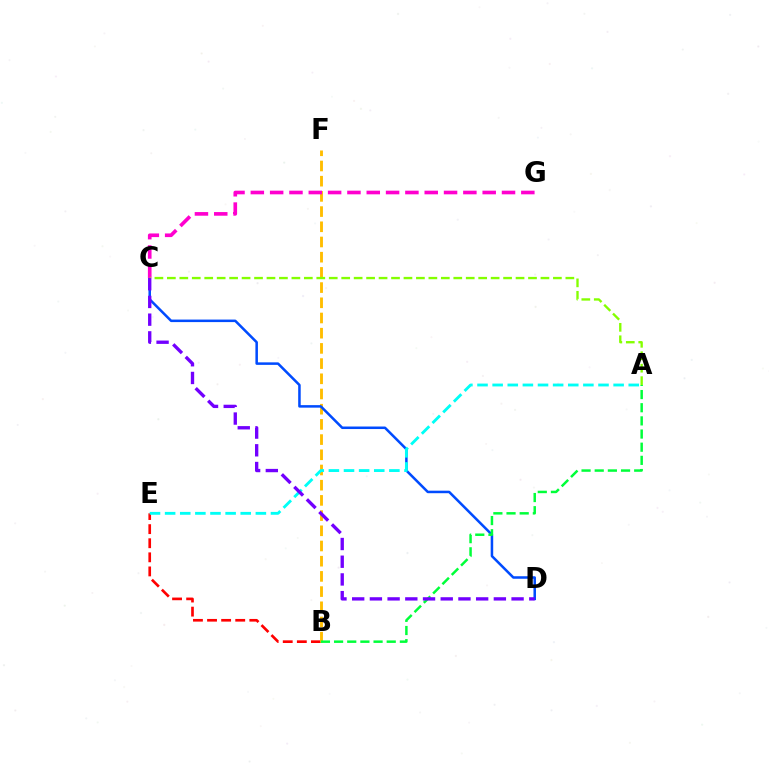{('B', 'E'): [{'color': '#ff0000', 'line_style': 'dashed', 'thickness': 1.91}], ('B', 'F'): [{'color': '#ffbd00', 'line_style': 'dashed', 'thickness': 2.06}], ('C', 'D'): [{'color': '#004bff', 'line_style': 'solid', 'thickness': 1.82}, {'color': '#7200ff', 'line_style': 'dashed', 'thickness': 2.41}], ('A', 'E'): [{'color': '#00fff6', 'line_style': 'dashed', 'thickness': 2.05}], ('C', 'G'): [{'color': '#ff00cf', 'line_style': 'dashed', 'thickness': 2.62}], ('A', 'B'): [{'color': '#00ff39', 'line_style': 'dashed', 'thickness': 1.79}], ('A', 'C'): [{'color': '#84ff00', 'line_style': 'dashed', 'thickness': 1.69}]}